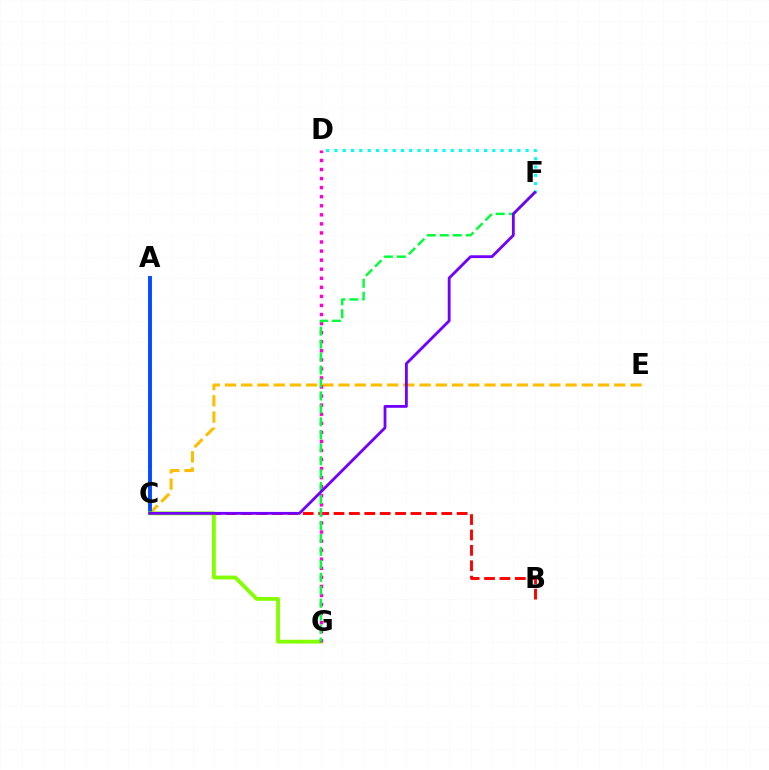{('C', 'E'): [{'color': '#ffbd00', 'line_style': 'dashed', 'thickness': 2.2}], ('B', 'C'): [{'color': '#ff0000', 'line_style': 'dashed', 'thickness': 2.09}], ('D', 'F'): [{'color': '#00fff6', 'line_style': 'dotted', 'thickness': 2.26}], ('A', 'C'): [{'color': '#004bff', 'line_style': 'solid', 'thickness': 2.8}], ('C', 'G'): [{'color': '#84ff00', 'line_style': 'solid', 'thickness': 2.76}], ('D', 'G'): [{'color': '#ff00cf', 'line_style': 'dotted', 'thickness': 2.46}], ('F', 'G'): [{'color': '#00ff39', 'line_style': 'dashed', 'thickness': 1.76}], ('C', 'F'): [{'color': '#7200ff', 'line_style': 'solid', 'thickness': 2.03}]}